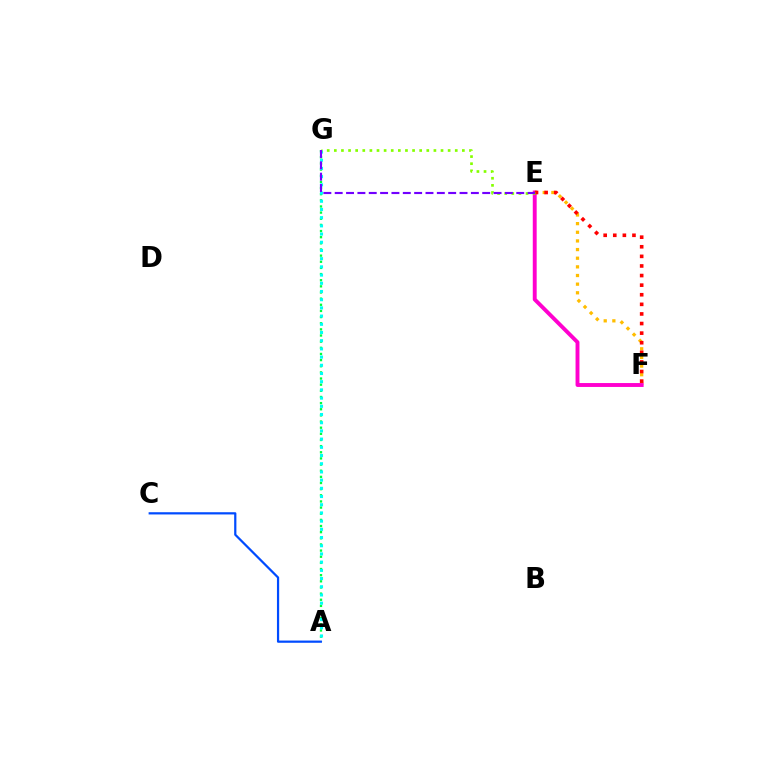{('E', 'F'): [{'color': '#ffbd00', 'line_style': 'dotted', 'thickness': 2.35}, {'color': '#ff00cf', 'line_style': 'solid', 'thickness': 2.81}, {'color': '#ff0000', 'line_style': 'dotted', 'thickness': 2.61}], ('A', 'G'): [{'color': '#00ff39', 'line_style': 'dotted', 'thickness': 1.67}, {'color': '#00fff6', 'line_style': 'dotted', 'thickness': 2.23}], ('A', 'C'): [{'color': '#004bff', 'line_style': 'solid', 'thickness': 1.6}], ('E', 'G'): [{'color': '#84ff00', 'line_style': 'dotted', 'thickness': 1.93}, {'color': '#7200ff', 'line_style': 'dashed', 'thickness': 1.54}]}